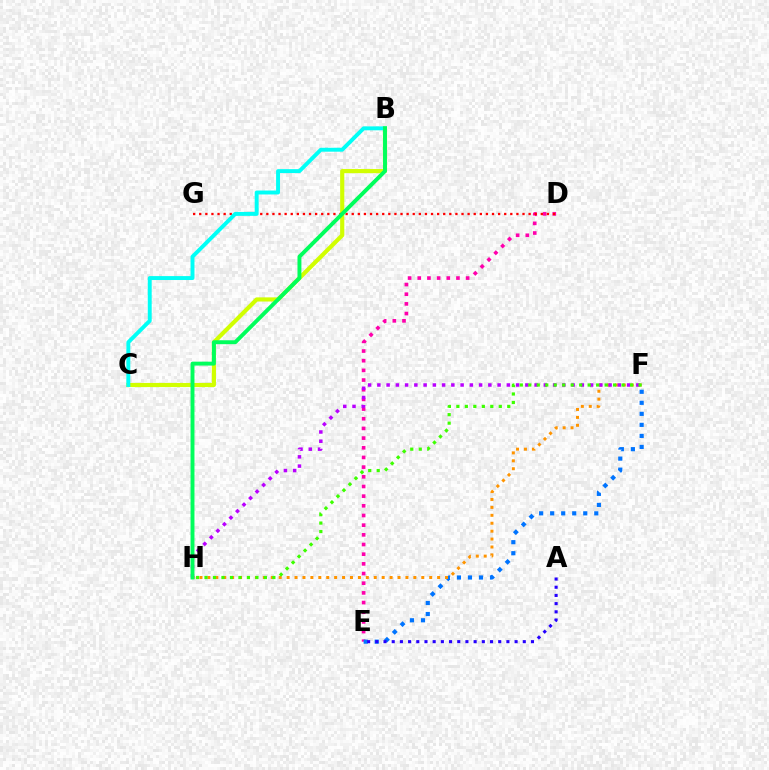{('D', 'E'): [{'color': '#ff00ac', 'line_style': 'dotted', 'thickness': 2.63}], ('B', 'C'): [{'color': '#d1ff00', 'line_style': 'solid', 'thickness': 2.99}, {'color': '#00fff6', 'line_style': 'solid', 'thickness': 2.83}], ('D', 'G'): [{'color': '#ff0000', 'line_style': 'dotted', 'thickness': 1.66}], ('E', 'F'): [{'color': '#0074ff', 'line_style': 'dotted', 'thickness': 3.0}], ('F', 'H'): [{'color': '#ff9400', 'line_style': 'dotted', 'thickness': 2.15}, {'color': '#b900ff', 'line_style': 'dotted', 'thickness': 2.51}, {'color': '#3dff00', 'line_style': 'dotted', 'thickness': 2.3}], ('B', 'H'): [{'color': '#00ff5c', 'line_style': 'solid', 'thickness': 2.82}], ('A', 'E'): [{'color': '#2500ff', 'line_style': 'dotted', 'thickness': 2.23}]}